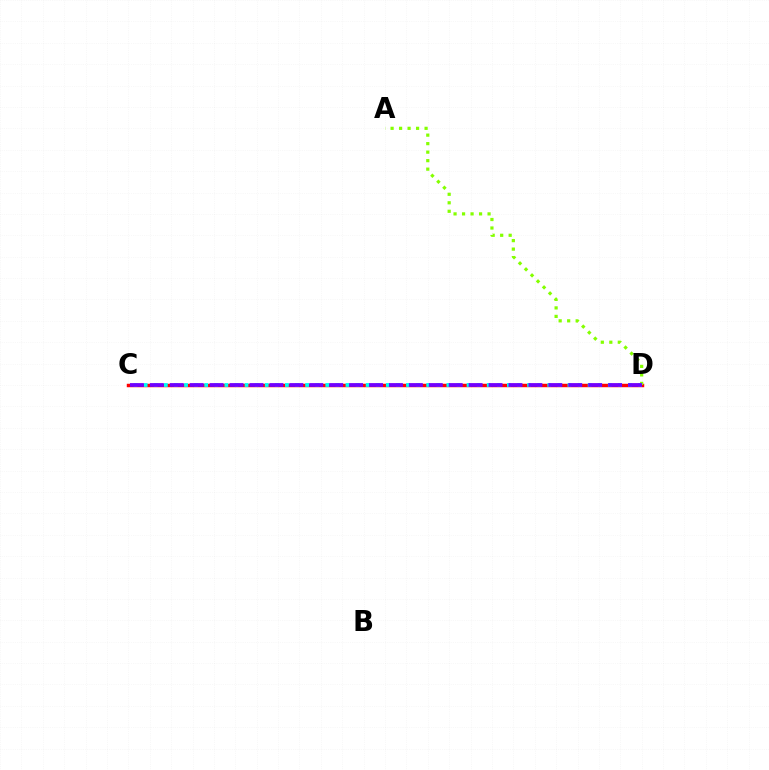{('C', 'D'): [{'color': '#ff0000', 'line_style': 'solid', 'thickness': 2.48}, {'color': '#00fff6', 'line_style': 'dotted', 'thickness': 2.74}, {'color': '#7200ff', 'line_style': 'dashed', 'thickness': 2.71}], ('A', 'D'): [{'color': '#84ff00', 'line_style': 'dotted', 'thickness': 2.31}]}